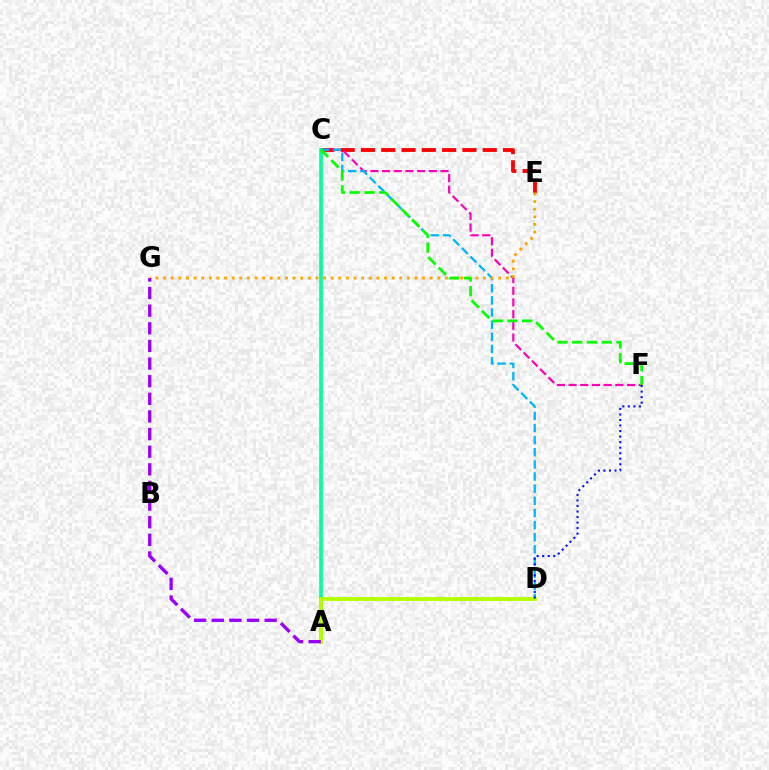{('C', 'E'): [{'color': '#ff0000', 'line_style': 'dashed', 'thickness': 2.76}], ('C', 'F'): [{'color': '#ff00bd', 'line_style': 'dashed', 'thickness': 1.59}, {'color': '#08ff00', 'line_style': 'dashed', 'thickness': 2.0}], ('C', 'D'): [{'color': '#00b5ff', 'line_style': 'dashed', 'thickness': 1.65}], ('A', 'C'): [{'color': '#00ff9d', 'line_style': 'solid', 'thickness': 2.58}], ('E', 'G'): [{'color': '#ffa500', 'line_style': 'dotted', 'thickness': 2.07}], ('A', 'D'): [{'color': '#b3ff00', 'line_style': 'solid', 'thickness': 2.79}], ('D', 'F'): [{'color': '#0010ff', 'line_style': 'dotted', 'thickness': 1.5}], ('A', 'G'): [{'color': '#9b00ff', 'line_style': 'dashed', 'thickness': 2.39}]}